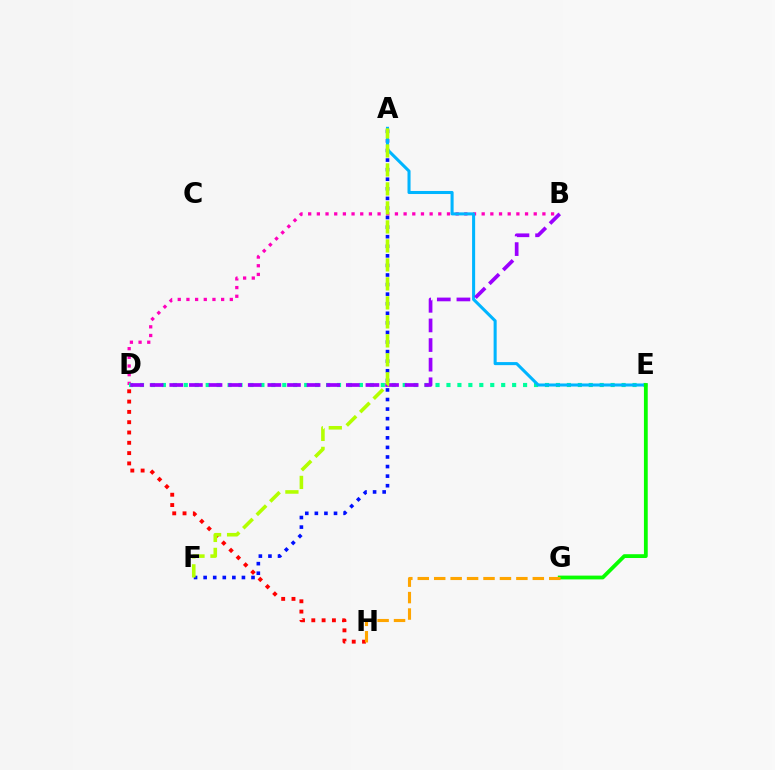{('D', 'H'): [{'color': '#ff0000', 'line_style': 'dotted', 'thickness': 2.8}], ('B', 'D'): [{'color': '#ff00bd', 'line_style': 'dotted', 'thickness': 2.36}, {'color': '#9b00ff', 'line_style': 'dashed', 'thickness': 2.66}], ('A', 'F'): [{'color': '#0010ff', 'line_style': 'dotted', 'thickness': 2.6}, {'color': '#b3ff00', 'line_style': 'dashed', 'thickness': 2.58}], ('D', 'E'): [{'color': '#00ff9d', 'line_style': 'dotted', 'thickness': 2.97}], ('A', 'E'): [{'color': '#00b5ff', 'line_style': 'solid', 'thickness': 2.2}], ('E', 'G'): [{'color': '#08ff00', 'line_style': 'solid', 'thickness': 2.74}], ('G', 'H'): [{'color': '#ffa500', 'line_style': 'dashed', 'thickness': 2.23}]}